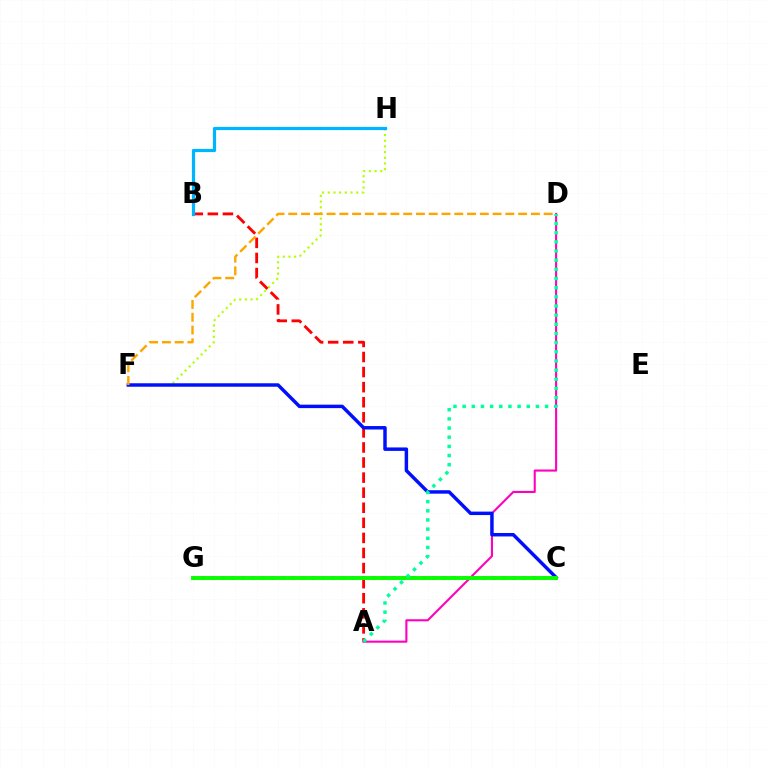{('F', 'H'): [{'color': '#b3ff00', 'line_style': 'dotted', 'thickness': 1.54}], ('A', 'B'): [{'color': '#ff0000', 'line_style': 'dashed', 'thickness': 2.05}], ('C', 'G'): [{'color': '#9b00ff', 'line_style': 'dotted', 'thickness': 2.73}, {'color': '#08ff00', 'line_style': 'solid', 'thickness': 2.82}], ('A', 'D'): [{'color': '#ff00bd', 'line_style': 'solid', 'thickness': 1.51}, {'color': '#00ff9d', 'line_style': 'dotted', 'thickness': 2.49}], ('C', 'F'): [{'color': '#0010ff', 'line_style': 'solid', 'thickness': 2.49}], ('B', 'H'): [{'color': '#00b5ff', 'line_style': 'solid', 'thickness': 2.31}], ('D', 'F'): [{'color': '#ffa500', 'line_style': 'dashed', 'thickness': 1.73}]}